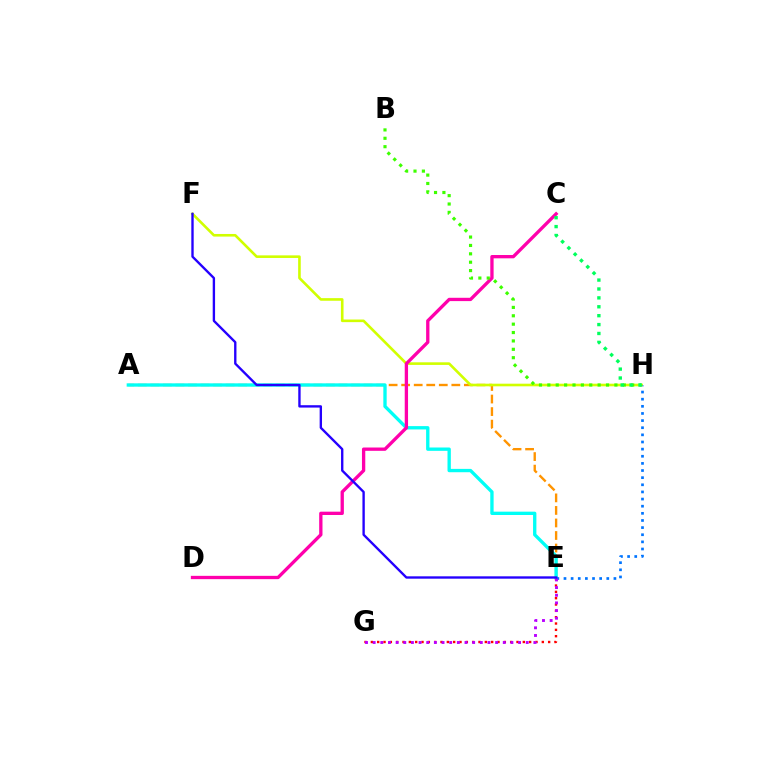{('A', 'E'): [{'color': '#ff9400', 'line_style': 'dashed', 'thickness': 1.7}, {'color': '#00fff6', 'line_style': 'solid', 'thickness': 2.4}], ('F', 'H'): [{'color': '#d1ff00', 'line_style': 'solid', 'thickness': 1.88}], ('E', 'G'): [{'color': '#ff0000', 'line_style': 'dotted', 'thickness': 1.72}, {'color': '#b900ff', 'line_style': 'dotted', 'thickness': 2.08}], ('E', 'H'): [{'color': '#0074ff', 'line_style': 'dotted', 'thickness': 1.94}], ('C', 'D'): [{'color': '#ff00ac', 'line_style': 'solid', 'thickness': 2.39}], ('E', 'F'): [{'color': '#2500ff', 'line_style': 'solid', 'thickness': 1.7}], ('B', 'H'): [{'color': '#3dff00', 'line_style': 'dotted', 'thickness': 2.28}], ('C', 'H'): [{'color': '#00ff5c', 'line_style': 'dotted', 'thickness': 2.42}]}